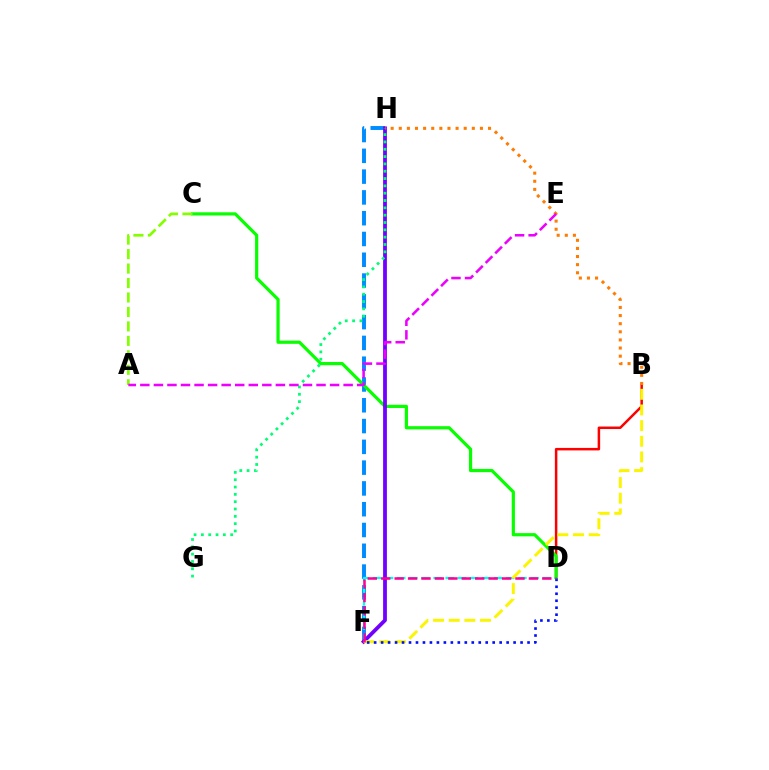{('B', 'D'): [{'color': '#ff0000', 'line_style': 'solid', 'thickness': 1.8}], ('F', 'H'): [{'color': '#008cff', 'line_style': 'dashed', 'thickness': 2.82}, {'color': '#7200ff', 'line_style': 'solid', 'thickness': 2.72}], ('D', 'F'): [{'color': '#00fff6', 'line_style': 'dashed', 'thickness': 1.65}, {'color': '#0010ff', 'line_style': 'dotted', 'thickness': 1.89}, {'color': '#ff0094', 'line_style': 'dashed', 'thickness': 1.82}], ('C', 'D'): [{'color': '#08ff00', 'line_style': 'solid', 'thickness': 2.3}], ('G', 'H'): [{'color': '#00ff74', 'line_style': 'dotted', 'thickness': 1.99}], ('B', 'H'): [{'color': '#ff7c00', 'line_style': 'dotted', 'thickness': 2.21}], ('A', 'C'): [{'color': '#84ff00', 'line_style': 'dashed', 'thickness': 1.97}], ('B', 'F'): [{'color': '#fcf500', 'line_style': 'dashed', 'thickness': 2.13}], ('A', 'E'): [{'color': '#ee00ff', 'line_style': 'dashed', 'thickness': 1.84}]}